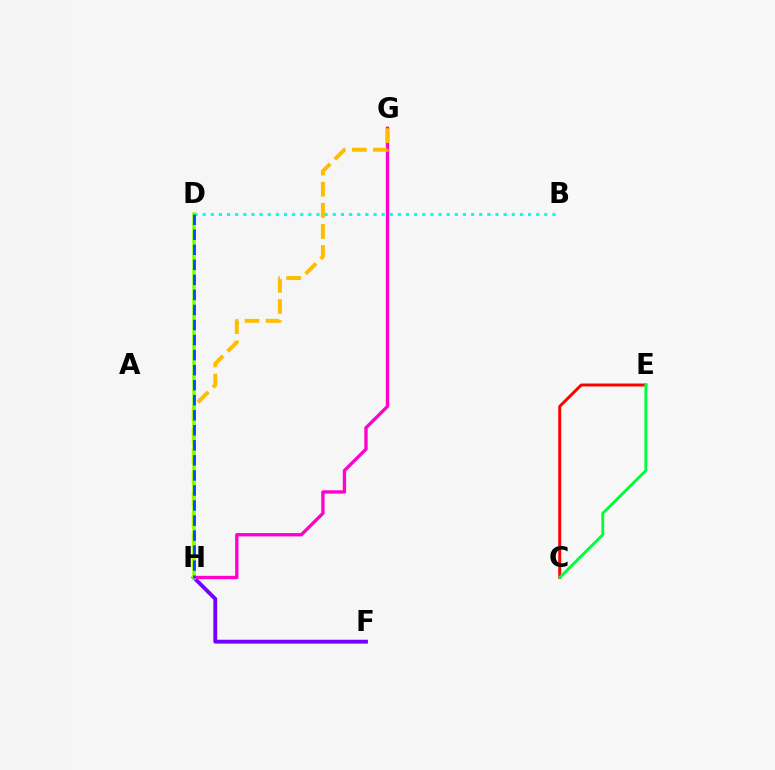{('F', 'H'): [{'color': '#7200ff', 'line_style': 'solid', 'thickness': 2.77}], ('G', 'H'): [{'color': '#ff00cf', 'line_style': 'solid', 'thickness': 2.4}, {'color': '#ffbd00', 'line_style': 'dashed', 'thickness': 2.87}], ('C', 'E'): [{'color': '#ff0000', 'line_style': 'solid', 'thickness': 2.12}, {'color': '#00ff39', 'line_style': 'solid', 'thickness': 2.07}], ('B', 'D'): [{'color': '#00fff6', 'line_style': 'dotted', 'thickness': 2.21}], ('D', 'H'): [{'color': '#84ff00', 'line_style': 'solid', 'thickness': 2.53}, {'color': '#004bff', 'line_style': 'dashed', 'thickness': 2.04}]}